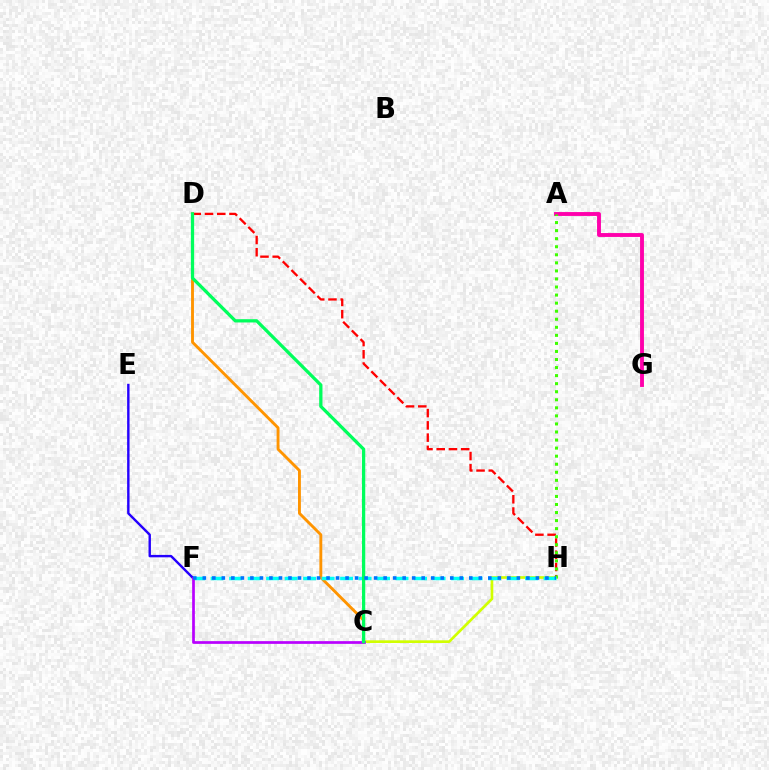{('C', 'D'): [{'color': '#ff9400', 'line_style': 'solid', 'thickness': 2.07}, {'color': '#00ff5c', 'line_style': 'solid', 'thickness': 2.35}], ('A', 'G'): [{'color': '#ff00ac', 'line_style': 'solid', 'thickness': 2.8}], ('C', 'H'): [{'color': '#d1ff00', 'line_style': 'solid', 'thickness': 1.93}], ('D', 'H'): [{'color': '#ff0000', 'line_style': 'dashed', 'thickness': 1.66}], ('A', 'H'): [{'color': '#3dff00', 'line_style': 'dotted', 'thickness': 2.19}], ('E', 'F'): [{'color': '#2500ff', 'line_style': 'solid', 'thickness': 1.74}], ('F', 'H'): [{'color': '#00fff6', 'line_style': 'dashed', 'thickness': 2.51}, {'color': '#0074ff', 'line_style': 'dotted', 'thickness': 2.59}], ('C', 'F'): [{'color': '#b900ff', 'line_style': 'solid', 'thickness': 1.95}]}